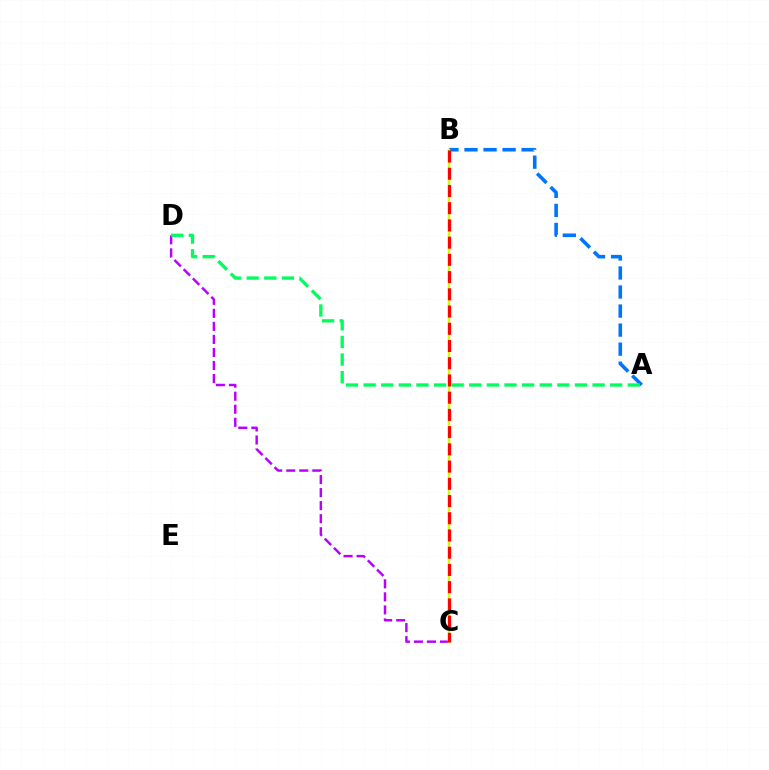{('A', 'B'): [{'color': '#0074ff', 'line_style': 'dashed', 'thickness': 2.59}], ('C', 'D'): [{'color': '#b900ff', 'line_style': 'dashed', 'thickness': 1.77}], ('B', 'C'): [{'color': '#d1ff00', 'line_style': 'solid', 'thickness': 1.72}, {'color': '#ff0000', 'line_style': 'dashed', 'thickness': 2.34}], ('A', 'D'): [{'color': '#00ff5c', 'line_style': 'dashed', 'thickness': 2.39}]}